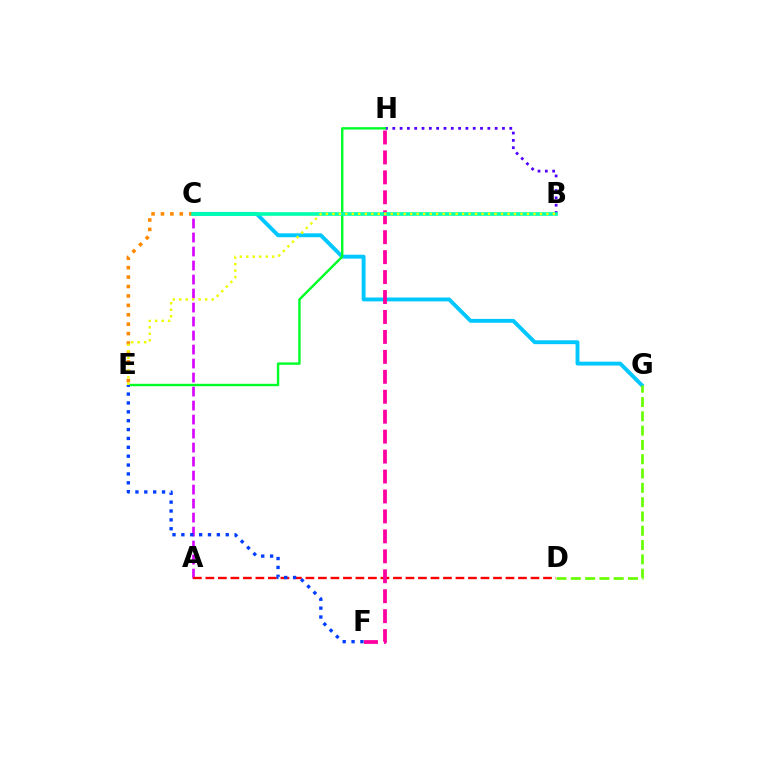{('A', 'C'): [{'color': '#d600ff', 'line_style': 'dashed', 'thickness': 1.9}], ('C', 'G'): [{'color': '#00c7ff', 'line_style': 'solid', 'thickness': 2.8}], ('B', 'H'): [{'color': '#4f00ff', 'line_style': 'dotted', 'thickness': 1.99}], ('C', 'E'): [{'color': '#ff8800', 'line_style': 'dotted', 'thickness': 2.56}], ('E', 'H'): [{'color': '#00ff27', 'line_style': 'solid', 'thickness': 1.73}], ('A', 'D'): [{'color': '#ff0000', 'line_style': 'dashed', 'thickness': 1.7}], ('D', 'G'): [{'color': '#66ff00', 'line_style': 'dashed', 'thickness': 1.94}], ('E', 'F'): [{'color': '#003fff', 'line_style': 'dotted', 'thickness': 2.41}], ('F', 'H'): [{'color': '#ff00a0', 'line_style': 'dashed', 'thickness': 2.71}], ('B', 'C'): [{'color': '#00ffaf', 'line_style': 'solid', 'thickness': 2.61}], ('B', 'E'): [{'color': '#eeff00', 'line_style': 'dotted', 'thickness': 1.76}]}